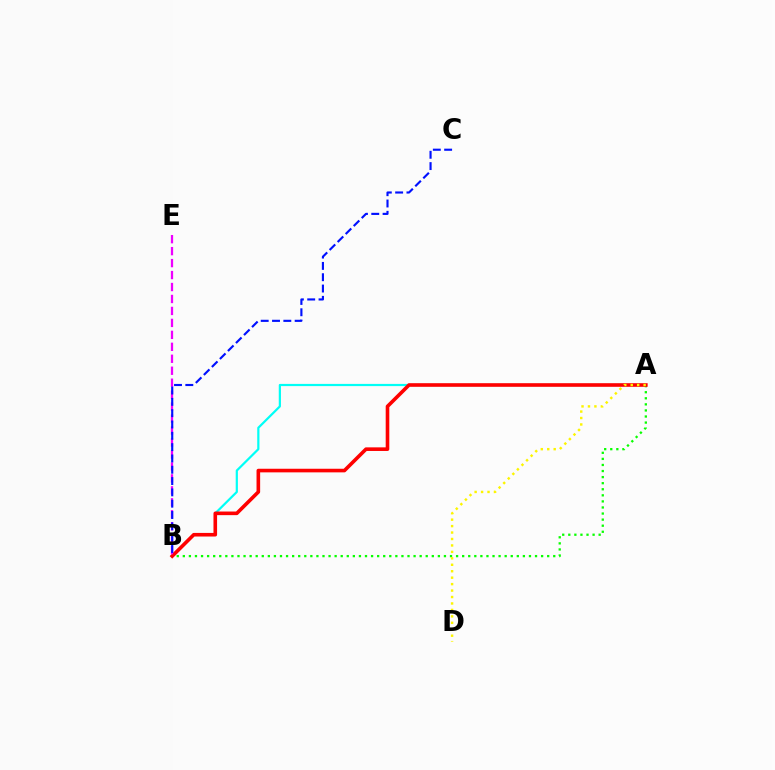{('A', 'B'): [{'color': '#08ff00', 'line_style': 'dotted', 'thickness': 1.65}, {'color': '#00fff6', 'line_style': 'solid', 'thickness': 1.59}, {'color': '#ff0000', 'line_style': 'solid', 'thickness': 2.6}], ('A', 'D'): [{'color': '#fcf500', 'line_style': 'dotted', 'thickness': 1.75}], ('B', 'E'): [{'color': '#ee00ff', 'line_style': 'dashed', 'thickness': 1.62}], ('B', 'C'): [{'color': '#0010ff', 'line_style': 'dashed', 'thickness': 1.54}]}